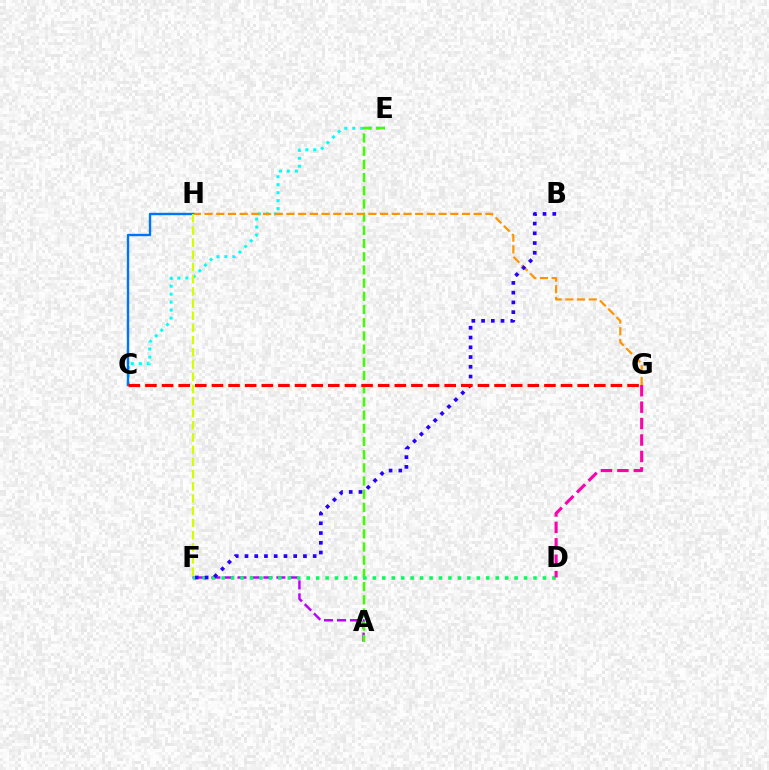{('A', 'F'): [{'color': '#b900ff', 'line_style': 'dashed', 'thickness': 1.76}], ('C', 'E'): [{'color': '#00fff6', 'line_style': 'dotted', 'thickness': 2.17}], ('A', 'E'): [{'color': '#3dff00', 'line_style': 'dashed', 'thickness': 1.79}], ('G', 'H'): [{'color': '#ff9400', 'line_style': 'dashed', 'thickness': 1.59}], ('D', 'F'): [{'color': '#00ff5c', 'line_style': 'dotted', 'thickness': 2.57}], ('C', 'H'): [{'color': '#0074ff', 'line_style': 'solid', 'thickness': 1.71}], ('D', 'G'): [{'color': '#ff00ac', 'line_style': 'dashed', 'thickness': 2.23}], ('B', 'F'): [{'color': '#2500ff', 'line_style': 'dotted', 'thickness': 2.65}], ('C', 'G'): [{'color': '#ff0000', 'line_style': 'dashed', 'thickness': 2.26}], ('F', 'H'): [{'color': '#d1ff00', 'line_style': 'dashed', 'thickness': 1.66}]}